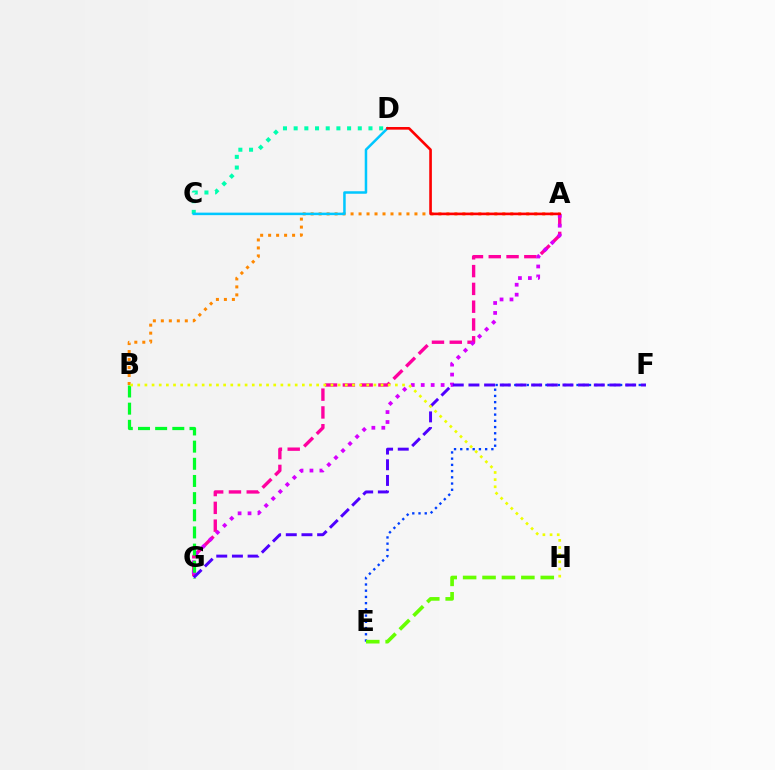{('E', 'F'): [{'color': '#003fff', 'line_style': 'dotted', 'thickness': 1.69}], ('A', 'B'): [{'color': '#ff8800', 'line_style': 'dotted', 'thickness': 2.17}], ('A', 'G'): [{'color': '#ff00a0', 'line_style': 'dashed', 'thickness': 2.42}, {'color': '#d600ff', 'line_style': 'dotted', 'thickness': 2.7}], ('C', 'D'): [{'color': '#00ffaf', 'line_style': 'dotted', 'thickness': 2.9}, {'color': '#00c7ff', 'line_style': 'solid', 'thickness': 1.81}], ('E', 'H'): [{'color': '#66ff00', 'line_style': 'dashed', 'thickness': 2.64}], ('B', 'G'): [{'color': '#00ff27', 'line_style': 'dashed', 'thickness': 2.33}], ('F', 'G'): [{'color': '#4f00ff', 'line_style': 'dashed', 'thickness': 2.13}], ('A', 'D'): [{'color': '#ff0000', 'line_style': 'solid', 'thickness': 1.9}], ('B', 'H'): [{'color': '#eeff00', 'line_style': 'dotted', 'thickness': 1.94}]}